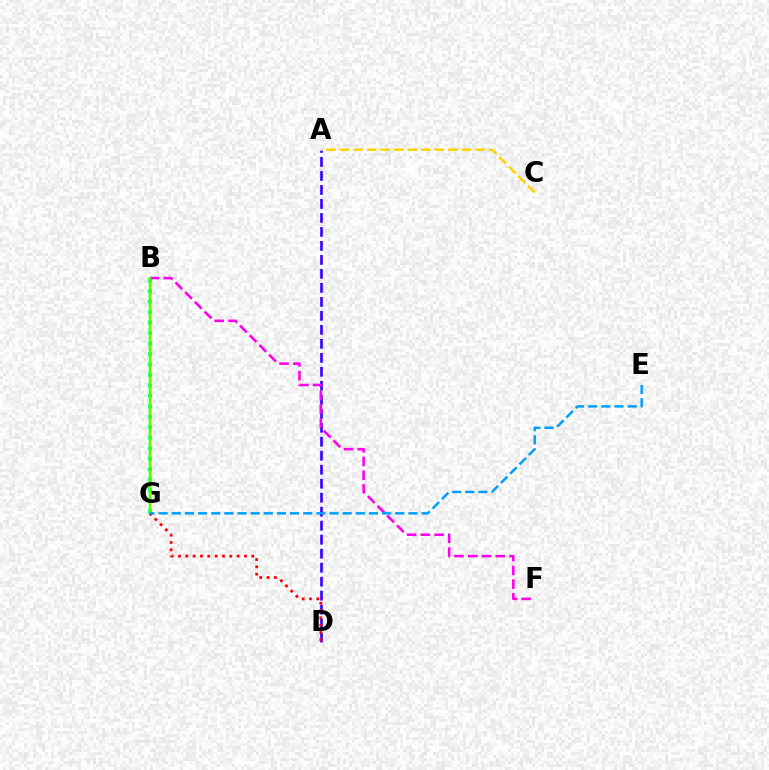{('B', 'G'): [{'color': '#00ff86', 'line_style': 'dotted', 'thickness': 2.85}, {'color': '#4fff00', 'line_style': 'solid', 'thickness': 1.8}], ('A', 'D'): [{'color': '#3700ff', 'line_style': 'dashed', 'thickness': 1.9}], ('A', 'C'): [{'color': '#ffd500', 'line_style': 'dashed', 'thickness': 1.84}], ('B', 'F'): [{'color': '#ff00ed', 'line_style': 'dashed', 'thickness': 1.87}], ('D', 'G'): [{'color': '#ff0000', 'line_style': 'dotted', 'thickness': 1.99}], ('E', 'G'): [{'color': '#009eff', 'line_style': 'dashed', 'thickness': 1.79}]}